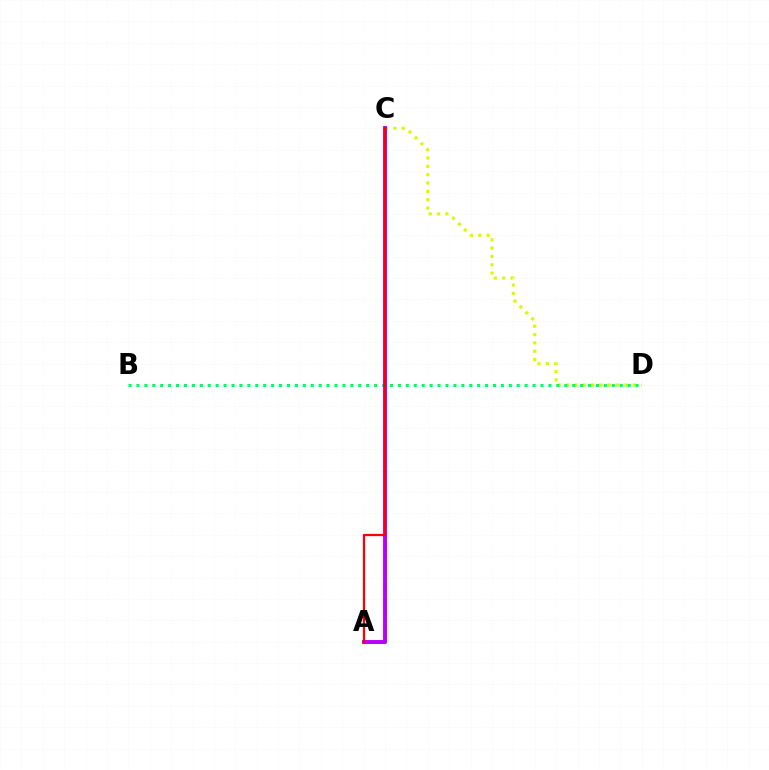{('C', 'D'): [{'color': '#d1ff00', 'line_style': 'dotted', 'thickness': 2.26}], ('A', 'C'): [{'color': '#0074ff', 'line_style': 'solid', 'thickness': 1.8}, {'color': '#b900ff', 'line_style': 'solid', 'thickness': 2.82}, {'color': '#ff0000', 'line_style': 'solid', 'thickness': 1.62}], ('B', 'D'): [{'color': '#00ff5c', 'line_style': 'dotted', 'thickness': 2.15}]}